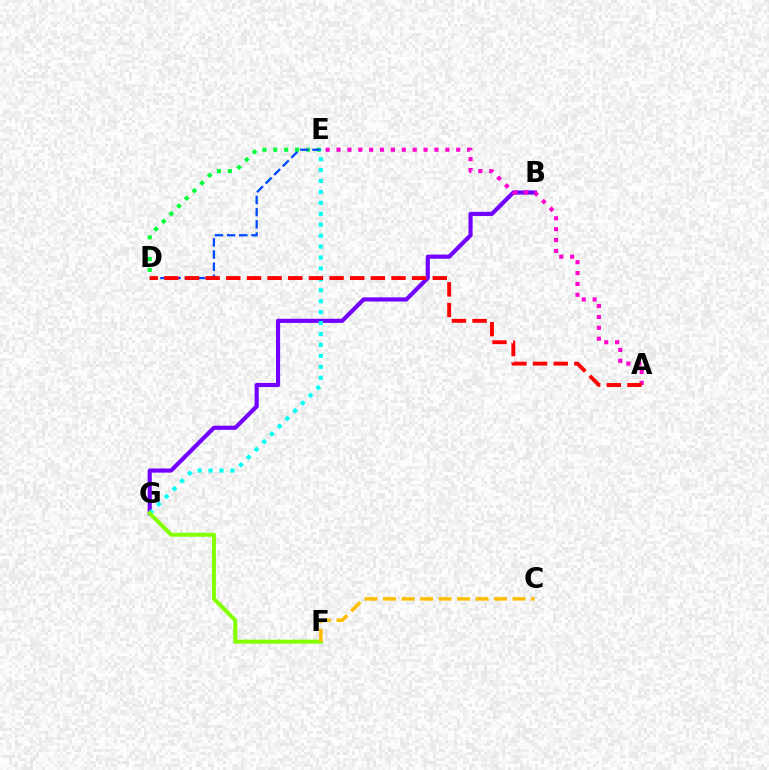{('B', 'G'): [{'color': '#7200ff', 'line_style': 'solid', 'thickness': 2.98}], ('D', 'E'): [{'color': '#00ff39', 'line_style': 'dotted', 'thickness': 2.95}, {'color': '#004bff', 'line_style': 'dashed', 'thickness': 1.65}], ('A', 'E'): [{'color': '#ff00cf', 'line_style': 'dotted', 'thickness': 2.96}], ('E', 'G'): [{'color': '#00fff6', 'line_style': 'dotted', 'thickness': 2.97}], ('F', 'G'): [{'color': '#84ff00', 'line_style': 'solid', 'thickness': 2.89}], ('A', 'D'): [{'color': '#ff0000', 'line_style': 'dashed', 'thickness': 2.81}], ('C', 'F'): [{'color': '#ffbd00', 'line_style': 'dashed', 'thickness': 2.51}]}